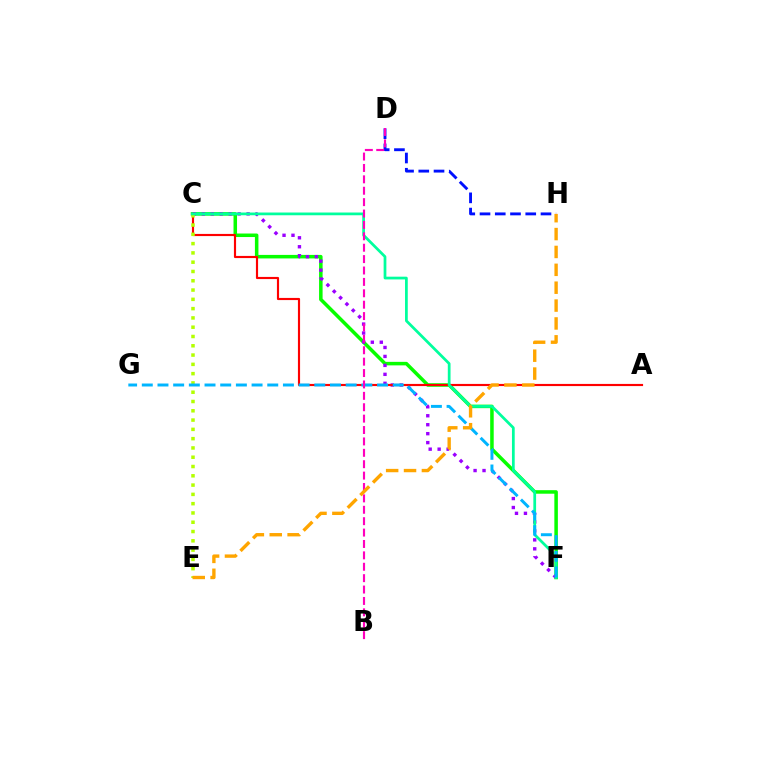{('C', 'F'): [{'color': '#08ff00', 'line_style': 'solid', 'thickness': 2.54}, {'color': '#9b00ff', 'line_style': 'dotted', 'thickness': 2.43}, {'color': '#00ff9d', 'line_style': 'solid', 'thickness': 1.97}], ('D', 'H'): [{'color': '#0010ff', 'line_style': 'dashed', 'thickness': 2.07}], ('A', 'C'): [{'color': '#ff0000', 'line_style': 'solid', 'thickness': 1.55}], ('C', 'E'): [{'color': '#b3ff00', 'line_style': 'dotted', 'thickness': 2.52}], ('F', 'G'): [{'color': '#00b5ff', 'line_style': 'dashed', 'thickness': 2.13}], ('B', 'D'): [{'color': '#ff00bd', 'line_style': 'dashed', 'thickness': 1.55}], ('E', 'H'): [{'color': '#ffa500', 'line_style': 'dashed', 'thickness': 2.43}]}